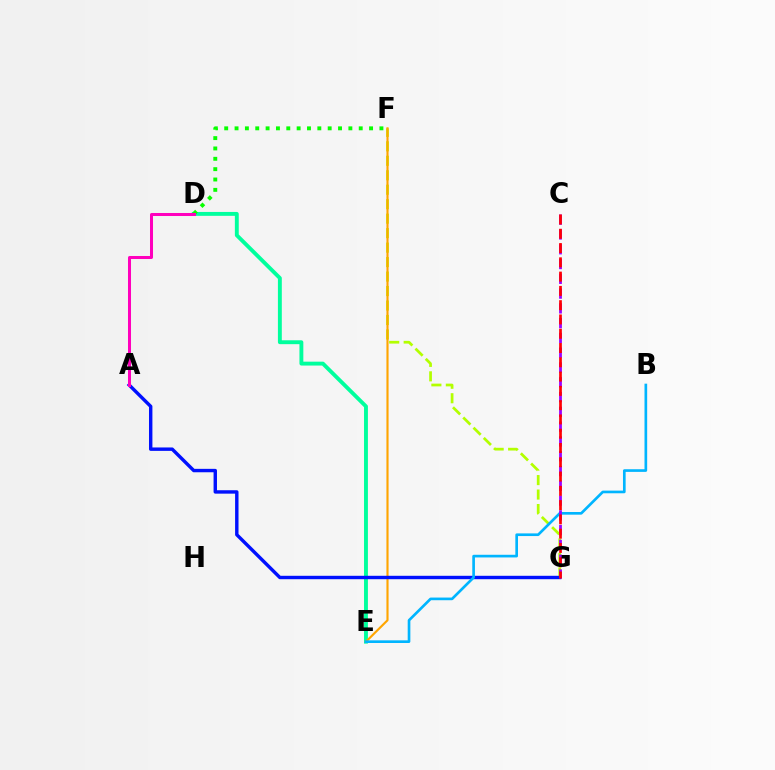{('D', 'E'): [{'color': '#00ff9d', 'line_style': 'solid', 'thickness': 2.8}], ('F', 'G'): [{'color': '#b3ff00', 'line_style': 'dashed', 'thickness': 1.97}], ('E', 'F'): [{'color': '#ffa500', 'line_style': 'solid', 'thickness': 1.54}], ('A', 'G'): [{'color': '#0010ff', 'line_style': 'solid', 'thickness': 2.46}], ('B', 'E'): [{'color': '#00b5ff', 'line_style': 'solid', 'thickness': 1.92}], ('C', 'G'): [{'color': '#9b00ff', 'line_style': 'dashed', 'thickness': 2.01}, {'color': '#ff0000', 'line_style': 'dashed', 'thickness': 1.94}], ('D', 'F'): [{'color': '#08ff00', 'line_style': 'dotted', 'thickness': 2.81}], ('A', 'D'): [{'color': '#ff00bd', 'line_style': 'solid', 'thickness': 2.17}]}